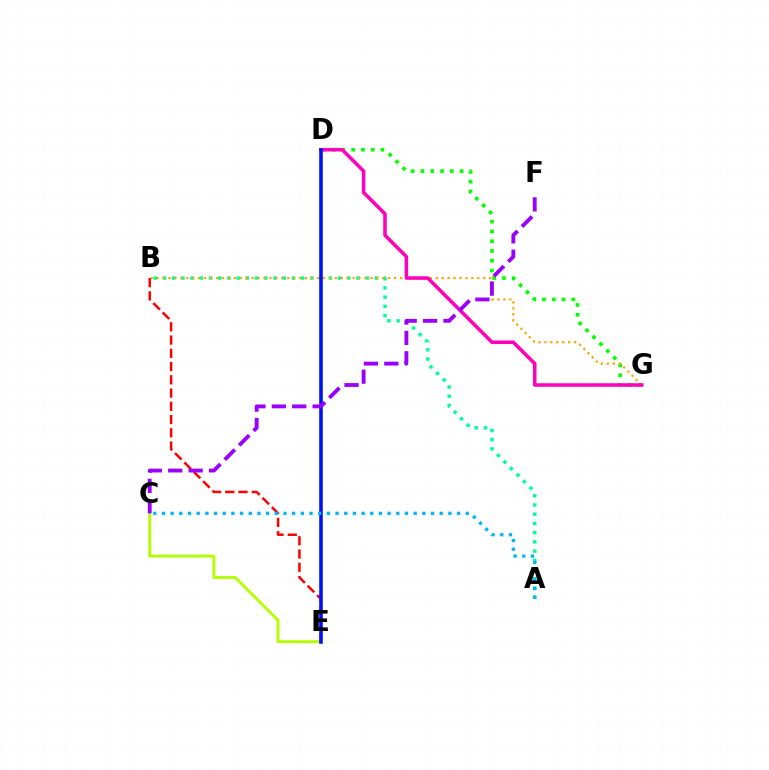{('A', 'B'): [{'color': '#00ff9d', 'line_style': 'dotted', 'thickness': 2.5}], ('D', 'G'): [{'color': '#08ff00', 'line_style': 'dotted', 'thickness': 2.66}, {'color': '#ff00bd', 'line_style': 'solid', 'thickness': 2.54}], ('C', 'E'): [{'color': '#b3ff00', 'line_style': 'solid', 'thickness': 2.07}], ('B', 'G'): [{'color': '#ffa500', 'line_style': 'dotted', 'thickness': 1.61}], ('B', 'E'): [{'color': '#ff0000', 'line_style': 'dashed', 'thickness': 1.8}], ('D', 'E'): [{'color': '#0010ff', 'line_style': 'solid', 'thickness': 2.57}], ('A', 'C'): [{'color': '#00b5ff', 'line_style': 'dotted', 'thickness': 2.36}], ('C', 'F'): [{'color': '#9b00ff', 'line_style': 'dashed', 'thickness': 2.77}]}